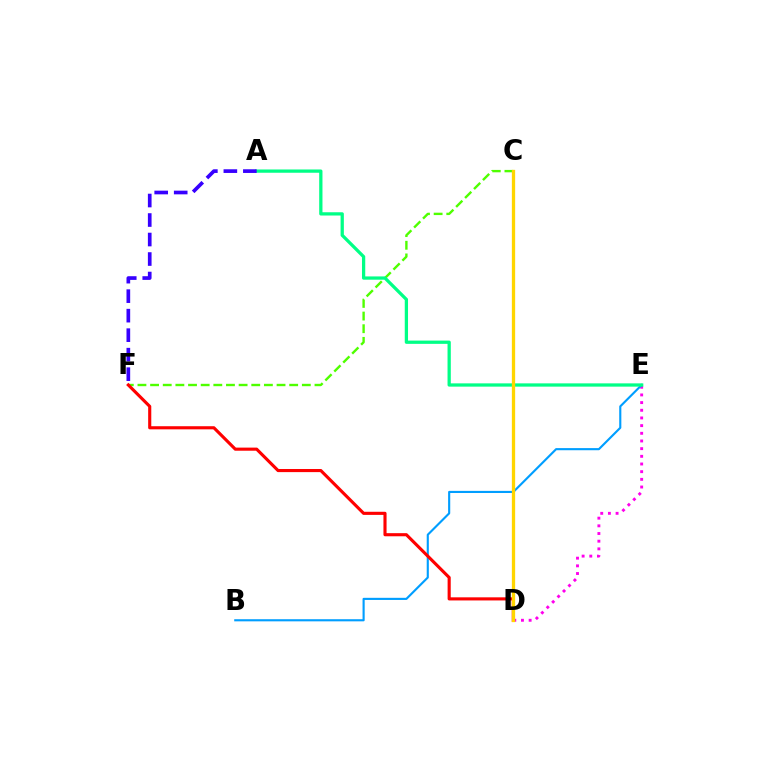{('C', 'F'): [{'color': '#4fff00', 'line_style': 'dashed', 'thickness': 1.72}], ('D', 'E'): [{'color': '#ff00ed', 'line_style': 'dotted', 'thickness': 2.09}], ('B', 'E'): [{'color': '#009eff', 'line_style': 'solid', 'thickness': 1.53}], ('D', 'F'): [{'color': '#ff0000', 'line_style': 'solid', 'thickness': 2.25}], ('A', 'E'): [{'color': '#00ff86', 'line_style': 'solid', 'thickness': 2.35}], ('C', 'D'): [{'color': '#ffd500', 'line_style': 'solid', 'thickness': 2.37}], ('A', 'F'): [{'color': '#3700ff', 'line_style': 'dashed', 'thickness': 2.65}]}